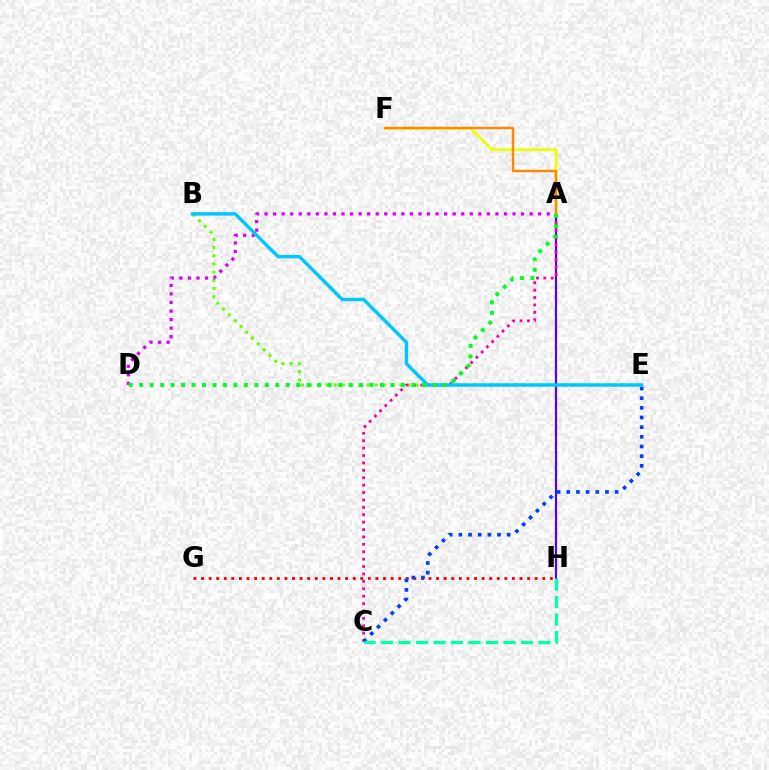{('B', 'E'): [{'color': '#66ff00', 'line_style': 'dotted', 'thickness': 2.23}, {'color': '#00c7ff', 'line_style': 'solid', 'thickness': 2.45}], ('A', 'H'): [{'color': '#4f00ff', 'line_style': 'solid', 'thickness': 1.57}], ('A', 'C'): [{'color': '#ff00a0', 'line_style': 'dotted', 'thickness': 2.01}], ('A', 'D'): [{'color': '#d600ff', 'line_style': 'dotted', 'thickness': 2.32}, {'color': '#00ff27', 'line_style': 'dotted', 'thickness': 2.84}], ('G', 'H'): [{'color': '#ff0000', 'line_style': 'dotted', 'thickness': 2.06}], ('C', 'E'): [{'color': '#003fff', 'line_style': 'dotted', 'thickness': 2.63}], ('A', 'F'): [{'color': '#eeff00', 'line_style': 'solid', 'thickness': 1.92}, {'color': '#ff8800', 'line_style': 'solid', 'thickness': 1.76}], ('C', 'H'): [{'color': '#00ffaf', 'line_style': 'dashed', 'thickness': 2.38}]}